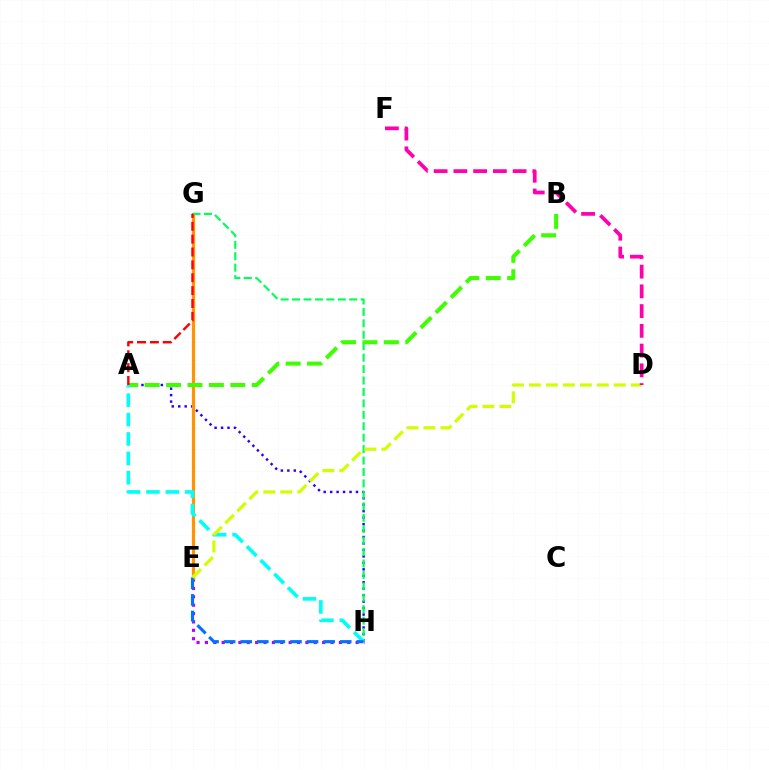{('A', 'H'): [{'color': '#2500ff', 'line_style': 'dotted', 'thickness': 1.76}, {'color': '#00fff6', 'line_style': 'dashed', 'thickness': 2.64}], ('E', 'H'): [{'color': '#b900ff', 'line_style': 'dotted', 'thickness': 2.27}, {'color': '#0074ff', 'line_style': 'dashed', 'thickness': 2.25}], ('E', 'G'): [{'color': '#ff9400', 'line_style': 'solid', 'thickness': 2.3}], ('G', 'H'): [{'color': '#00ff5c', 'line_style': 'dashed', 'thickness': 1.55}], ('A', 'B'): [{'color': '#3dff00', 'line_style': 'dashed', 'thickness': 2.91}], ('A', 'G'): [{'color': '#ff0000', 'line_style': 'dashed', 'thickness': 1.75}], ('D', 'E'): [{'color': '#d1ff00', 'line_style': 'dashed', 'thickness': 2.31}], ('D', 'F'): [{'color': '#ff00ac', 'line_style': 'dashed', 'thickness': 2.68}]}